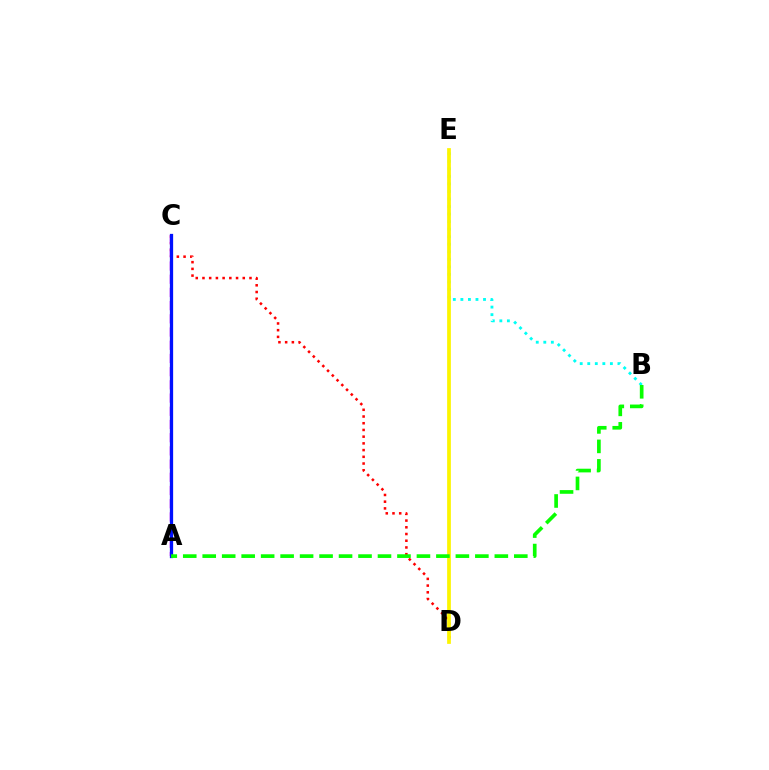{('C', 'D'): [{'color': '#ff0000', 'line_style': 'dotted', 'thickness': 1.82}], ('B', 'E'): [{'color': '#00fff6', 'line_style': 'dotted', 'thickness': 2.05}], ('D', 'E'): [{'color': '#fcf500', 'line_style': 'solid', 'thickness': 2.69}], ('A', 'C'): [{'color': '#ee00ff', 'line_style': 'dashed', 'thickness': 1.79}, {'color': '#0010ff', 'line_style': 'solid', 'thickness': 2.35}], ('A', 'B'): [{'color': '#08ff00', 'line_style': 'dashed', 'thickness': 2.65}]}